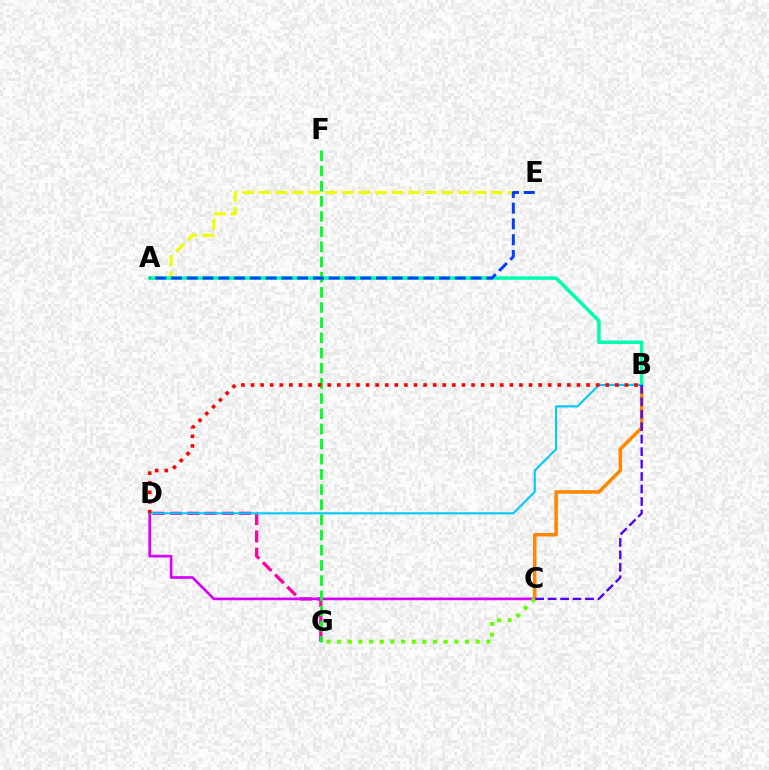{('A', 'E'): [{'color': '#eeff00', 'line_style': 'dashed', 'thickness': 2.25}, {'color': '#003fff', 'line_style': 'dashed', 'thickness': 2.14}], ('D', 'G'): [{'color': '#ff00a0', 'line_style': 'dashed', 'thickness': 2.35}], ('C', 'D'): [{'color': '#d600ff', 'line_style': 'solid', 'thickness': 1.93}], ('B', 'C'): [{'color': '#ff8800', 'line_style': 'solid', 'thickness': 2.54}, {'color': '#4f00ff', 'line_style': 'dashed', 'thickness': 1.69}], ('A', 'B'): [{'color': '#00ffaf', 'line_style': 'solid', 'thickness': 2.53}], ('C', 'G'): [{'color': '#66ff00', 'line_style': 'dotted', 'thickness': 2.9}], ('F', 'G'): [{'color': '#00ff27', 'line_style': 'dashed', 'thickness': 2.06}], ('B', 'D'): [{'color': '#00c7ff', 'line_style': 'solid', 'thickness': 1.52}, {'color': '#ff0000', 'line_style': 'dotted', 'thickness': 2.6}]}